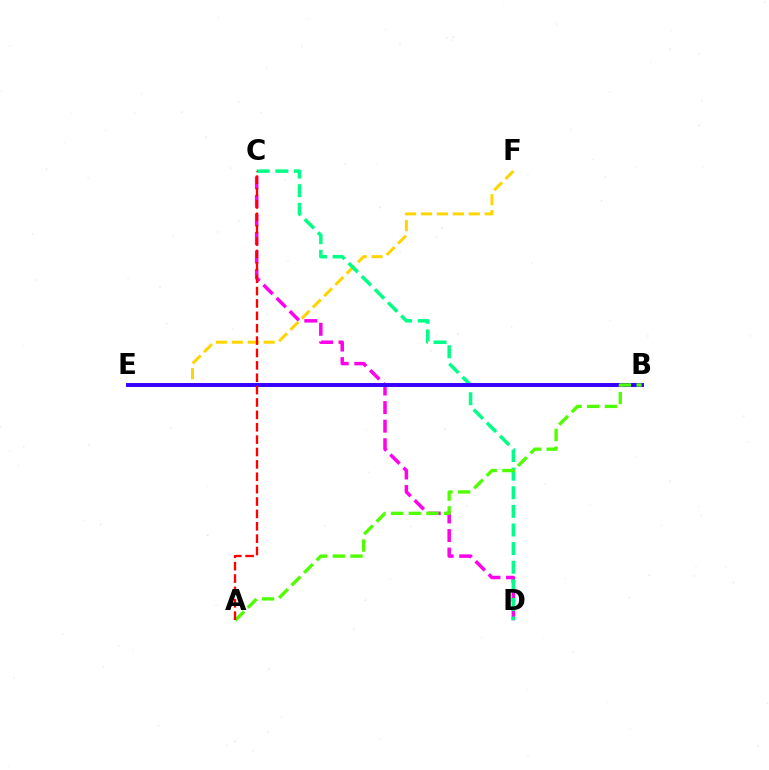{('C', 'D'): [{'color': '#ff00ed', 'line_style': 'dashed', 'thickness': 2.52}, {'color': '#00ff86', 'line_style': 'dashed', 'thickness': 2.53}], ('E', 'F'): [{'color': '#ffd500', 'line_style': 'dashed', 'thickness': 2.16}], ('B', 'E'): [{'color': '#009eff', 'line_style': 'dotted', 'thickness': 1.52}, {'color': '#3700ff', 'line_style': 'solid', 'thickness': 2.83}], ('A', 'B'): [{'color': '#4fff00', 'line_style': 'dashed', 'thickness': 2.4}], ('A', 'C'): [{'color': '#ff0000', 'line_style': 'dashed', 'thickness': 1.68}]}